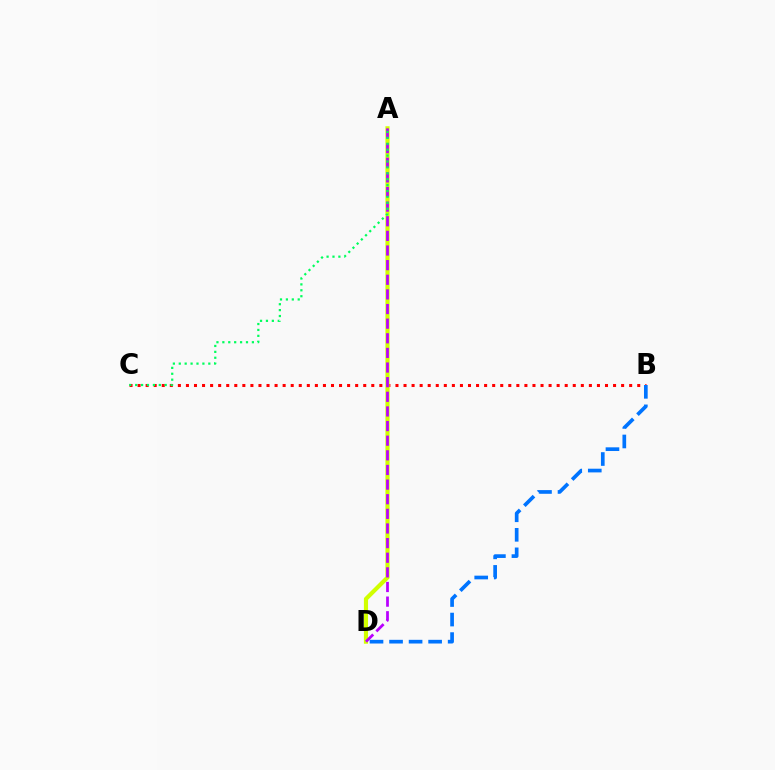{('B', 'C'): [{'color': '#ff0000', 'line_style': 'dotted', 'thickness': 2.19}], ('A', 'D'): [{'color': '#d1ff00', 'line_style': 'solid', 'thickness': 2.98}, {'color': '#b900ff', 'line_style': 'dashed', 'thickness': 1.99}], ('B', 'D'): [{'color': '#0074ff', 'line_style': 'dashed', 'thickness': 2.65}], ('A', 'C'): [{'color': '#00ff5c', 'line_style': 'dotted', 'thickness': 1.6}]}